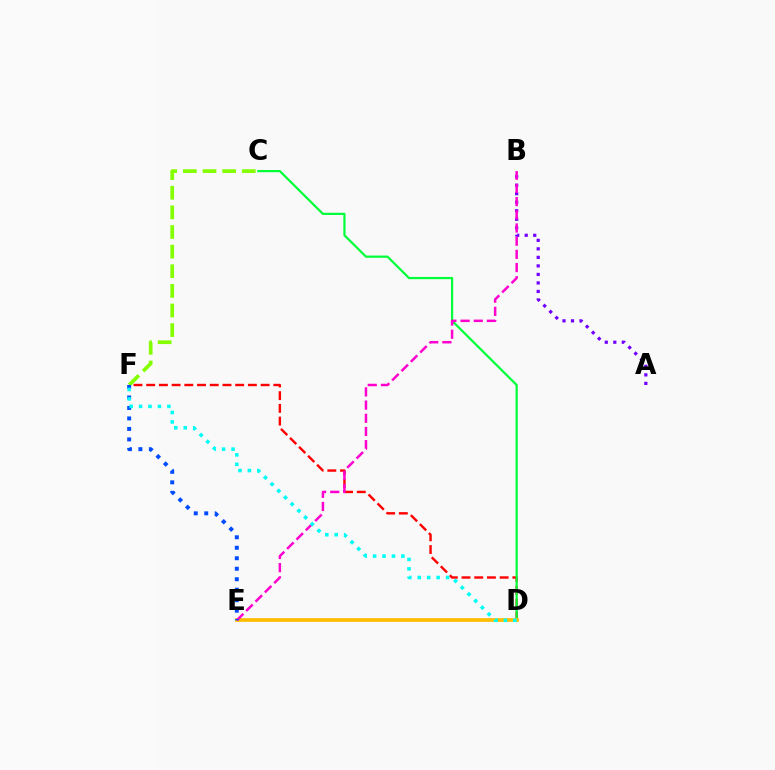{('D', 'F'): [{'color': '#ff0000', 'line_style': 'dashed', 'thickness': 1.73}, {'color': '#00fff6', 'line_style': 'dotted', 'thickness': 2.56}], ('A', 'B'): [{'color': '#7200ff', 'line_style': 'dotted', 'thickness': 2.31}], ('C', 'D'): [{'color': '#00ff39', 'line_style': 'solid', 'thickness': 1.6}], ('C', 'F'): [{'color': '#84ff00', 'line_style': 'dashed', 'thickness': 2.67}], ('D', 'E'): [{'color': '#ffbd00', 'line_style': 'solid', 'thickness': 2.68}], ('B', 'E'): [{'color': '#ff00cf', 'line_style': 'dashed', 'thickness': 1.79}], ('E', 'F'): [{'color': '#004bff', 'line_style': 'dotted', 'thickness': 2.85}]}